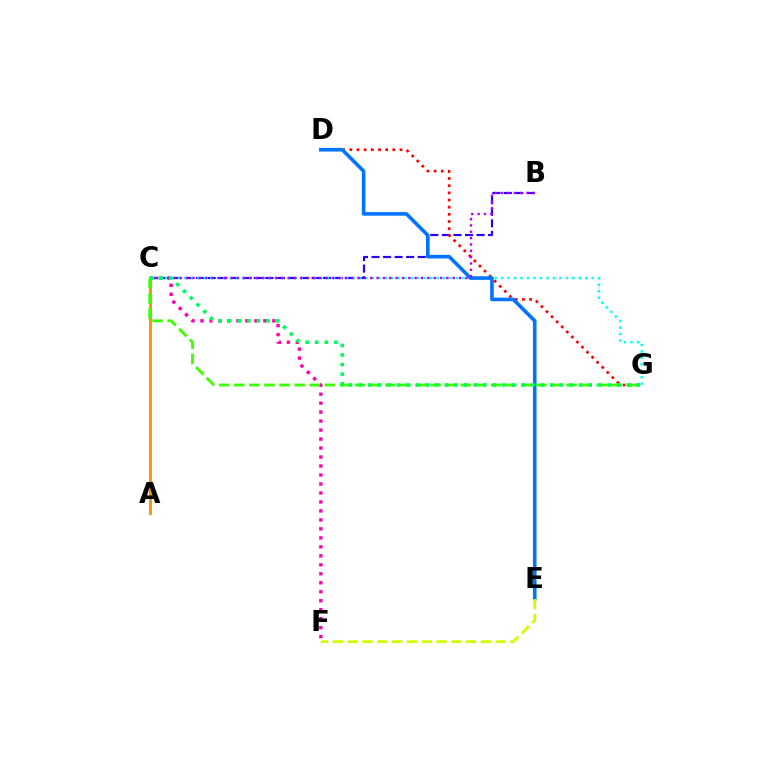{('B', 'C'): [{'color': '#2500ff', 'line_style': 'dashed', 'thickness': 1.57}, {'color': '#b900ff', 'line_style': 'dotted', 'thickness': 1.72}], ('C', 'F'): [{'color': '#ff00ac', 'line_style': 'dotted', 'thickness': 2.44}], ('D', 'G'): [{'color': '#ff0000', 'line_style': 'dotted', 'thickness': 1.95}], ('C', 'G'): [{'color': '#00fff6', 'line_style': 'dotted', 'thickness': 1.76}, {'color': '#3dff00', 'line_style': 'dashed', 'thickness': 2.05}, {'color': '#00ff5c', 'line_style': 'dotted', 'thickness': 2.6}], ('D', 'E'): [{'color': '#0074ff', 'line_style': 'solid', 'thickness': 2.6}], ('A', 'C'): [{'color': '#ff9400', 'line_style': 'solid', 'thickness': 2.1}], ('E', 'F'): [{'color': '#d1ff00', 'line_style': 'dashed', 'thickness': 2.01}]}